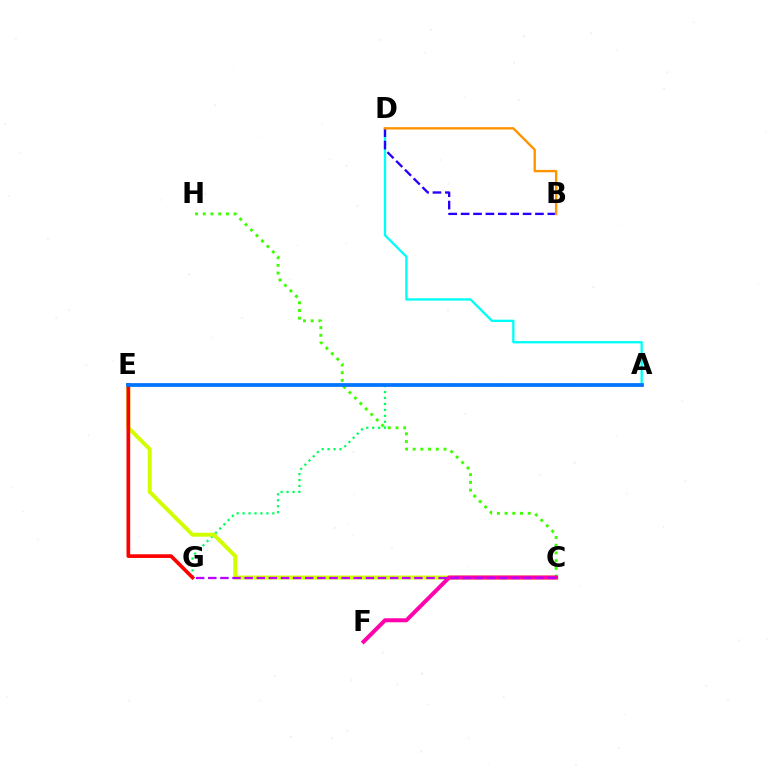{('A', 'G'): [{'color': '#00ff5c', 'line_style': 'dotted', 'thickness': 1.61}], ('C', 'E'): [{'color': '#d1ff00', 'line_style': 'solid', 'thickness': 2.83}], ('C', 'H'): [{'color': '#3dff00', 'line_style': 'dotted', 'thickness': 2.09}], ('C', 'F'): [{'color': '#ff00ac', 'line_style': 'solid', 'thickness': 2.89}], ('A', 'D'): [{'color': '#00fff6', 'line_style': 'solid', 'thickness': 1.67}], ('B', 'D'): [{'color': '#2500ff', 'line_style': 'dashed', 'thickness': 1.68}, {'color': '#ff9400', 'line_style': 'solid', 'thickness': 1.71}], ('C', 'G'): [{'color': '#b900ff', 'line_style': 'dashed', 'thickness': 1.65}], ('E', 'G'): [{'color': '#ff0000', 'line_style': 'solid', 'thickness': 2.64}], ('A', 'E'): [{'color': '#0074ff', 'line_style': 'solid', 'thickness': 2.7}]}